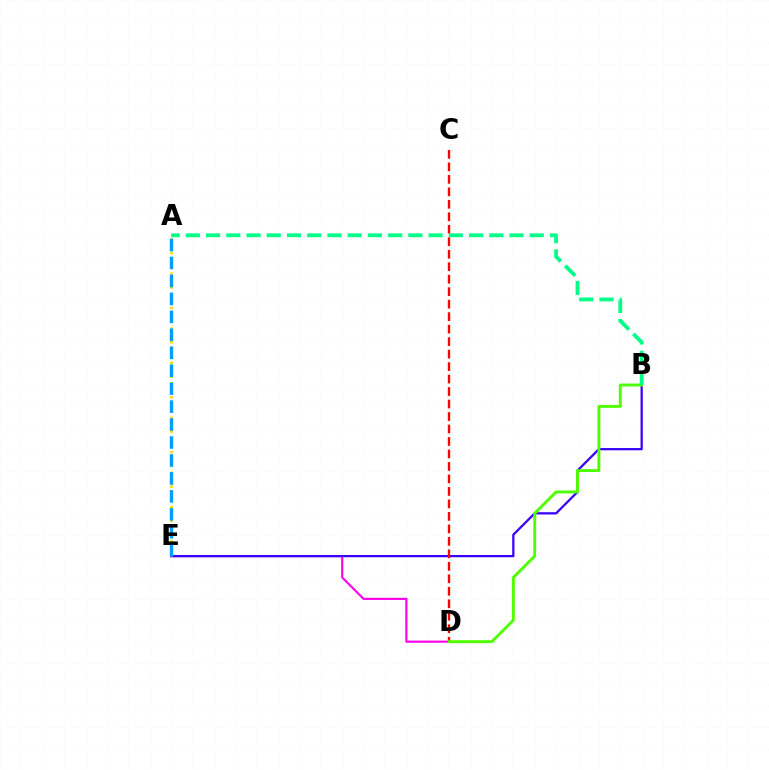{('D', 'E'): [{'color': '#ff00ed', 'line_style': 'solid', 'thickness': 1.55}], ('B', 'E'): [{'color': '#3700ff', 'line_style': 'solid', 'thickness': 1.61}], ('C', 'D'): [{'color': '#ff0000', 'line_style': 'dashed', 'thickness': 1.7}], ('B', 'D'): [{'color': '#4fff00', 'line_style': 'solid', 'thickness': 2.09}], ('A', 'E'): [{'color': '#ffd500', 'line_style': 'dotted', 'thickness': 1.87}, {'color': '#009eff', 'line_style': 'dashed', 'thickness': 2.44}], ('A', 'B'): [{'color': '#00ff86', 'line_style': 'dashed', 'thickness': 2.75}]}